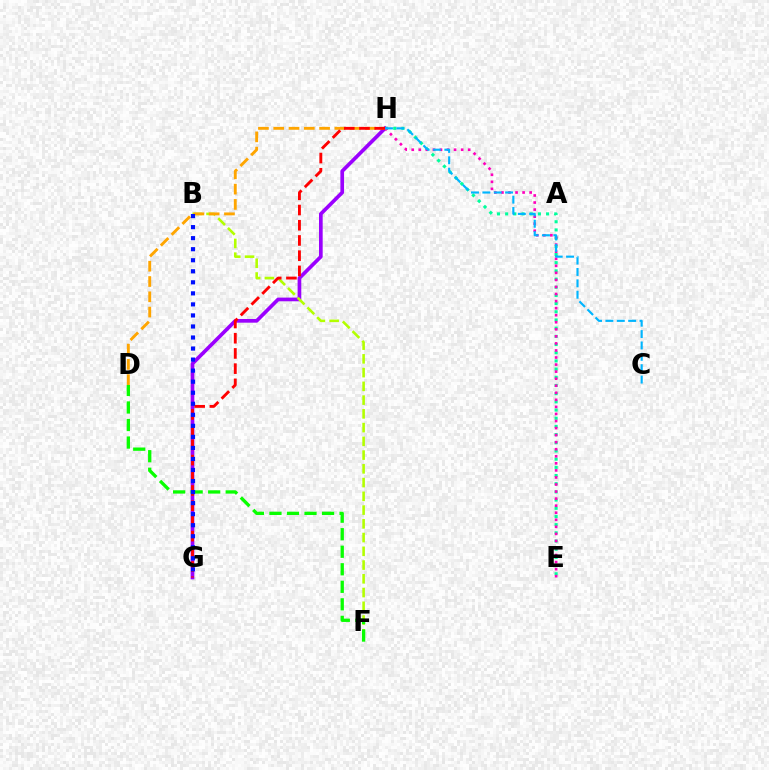{('E', 'H'): [{'color': '#00ff9d', 'line_style': 'dotted', 'thickness': 2.22}, {'color': '#ff00bd', 'line_style': 'dotted', 'thickness': 1.92}], ('G', 'H'): [{'color': '#9b00ff', 'line_style': 'solid', 'thickness': 2.65}, {'color': '#ff0000', 'line_style': 'dashed', 'thickness': 2.07}], ('B', 'F'): [{'color': '#b3ff00', 'line_style': 'dashed', 'thickness': 1.87}], ('C', 'H'): [{'color': '#00b5ff', 'line_style': 'dashed', 'thickness': 1.55}], ('D', 'H'): [{'color': '#ffa500', 'line_style': 'dashed', 'thickness': 2.08}], ('D', 'F'): [{'color': '#08ff00', 'line_style': 'dashed', 'thickness': 2.38}], ('B', 'G'): [{'color': '#0010ff', 'line_style': 'dotted', 'thickness': 3.0}]}